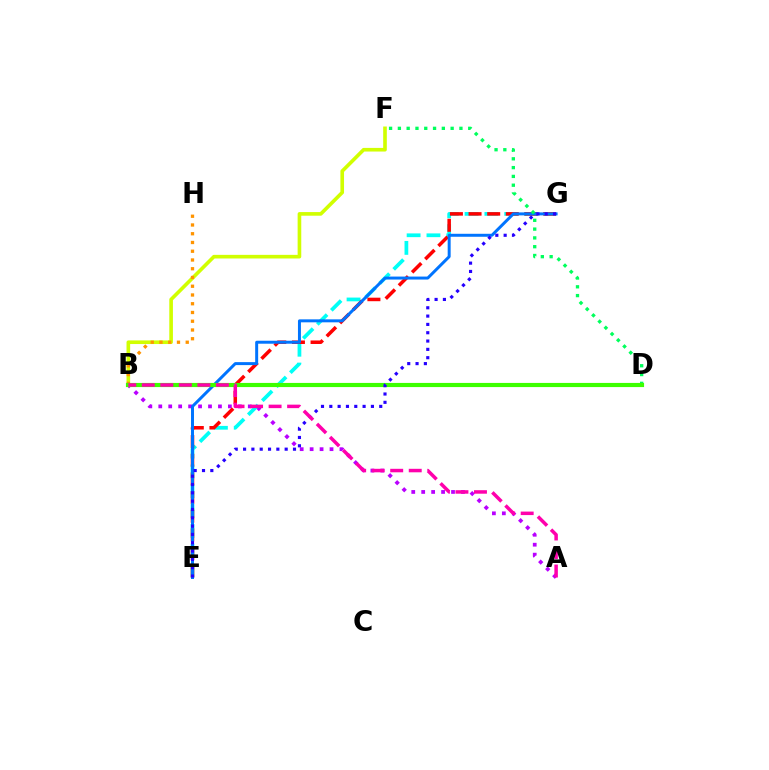{('A', 'B'): [{'color': '#b900ff', 'line_style': 'dotted', 'thickness': 2.7}, {'color': '#ff00ac', 'line_style': 'dashed', 'thickness': 2.52}], ('B', 'F'): [{'color': '#d1ff00', 'line_style': 'solid', 'thickness': 2.62}], ('E', 'G'): [{'color': '#00fff6', 'line_style': 'dashed', 'thickness': 2.69}, {'color': '#ff0000', 'line_style': 'dashed', 'thickness': 2.53}, {'color': '#0074ff', 'line_style': 'solid', 'thickness': 2.14}, {'color': '#2500ff', 'line_style': 'dotted', 'thickness': 2.26}], ('D', 'F'): [{'color': '#00ff5c', 'line_style': 'dotted', 'thickness': 2.39}], ('B', 'H'): [{'color': '#ff9400', 'line_style': 'dotted', 'thickness': 2.38}], ('B', 'D'): [{'color': '#3dff00', 'line_style': 'solid', 'thickness': 2.99}]}